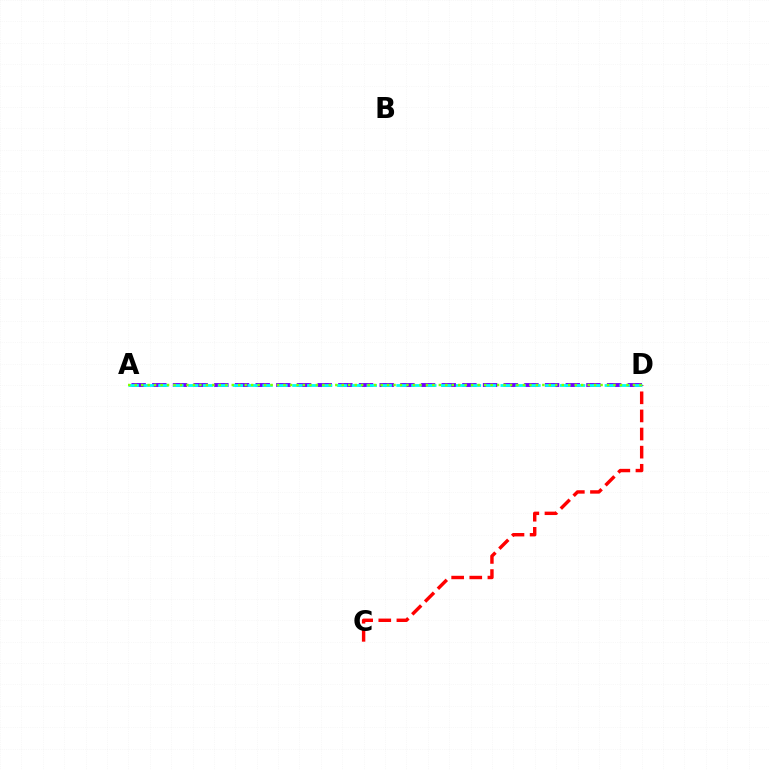{('A', 'D'): [{'color': '#7200ff', 'line_style': 'dashed', 'thickness': 2.81}, {'color': '#00fff6', 'line_style': 'dashed', 'thickness': 2.02}, {'color': '#84ff00', 'line_style': 'dotted', 'thickness': 1.76}], ('C', 'D'): [{'color': '#ff0000', 'line_style': 'dashed', 'thickness': 2.46}]}